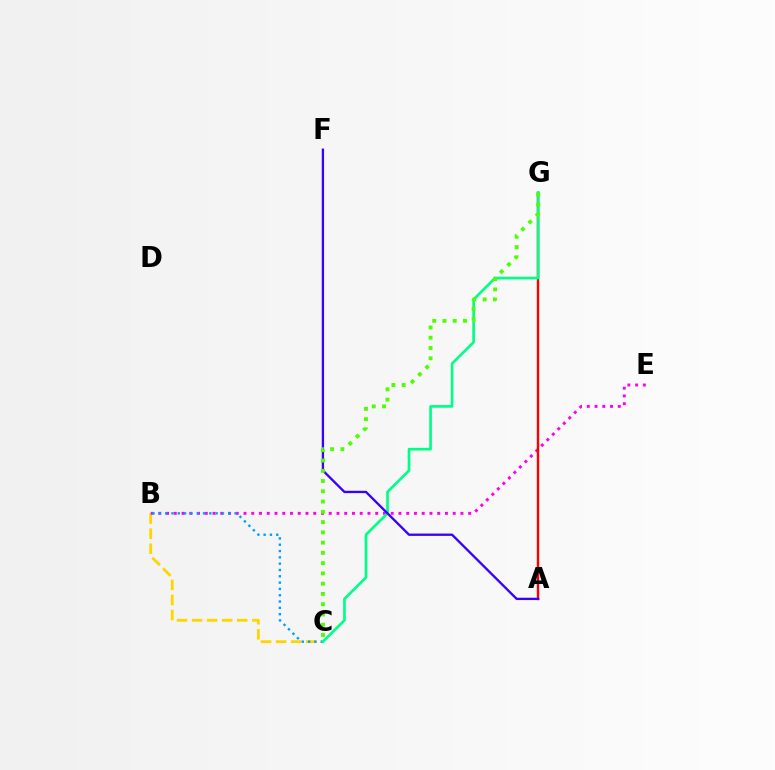{('B', 'C'): [{'color': '#ffd500', 'line_style': 'dashed', 'thickness': 2.05}, {'color': '#009eff', 'line_style': 'dotted', 'thickness': 1.71}], ('B', 'E'): [{'color': '#ff00ed', 'line_style': 'dotted', 'thickness': 2.1}], ('A', 'G'): [{'color': '#ff0000', 'line_style': 'solid', 'thickness': 1.72}], ('C', 'G'): [{'color': '#00ff86', 'line_style': 'solid', 'thickness': 1.92}, {'color': '#4fff00', 'line_style': 'dotted', 'thickness': 2.79}], ('A', 'F'): [{'color': '#3700ff', 'line_style': 'solid', 'thickness': 1.67}]}